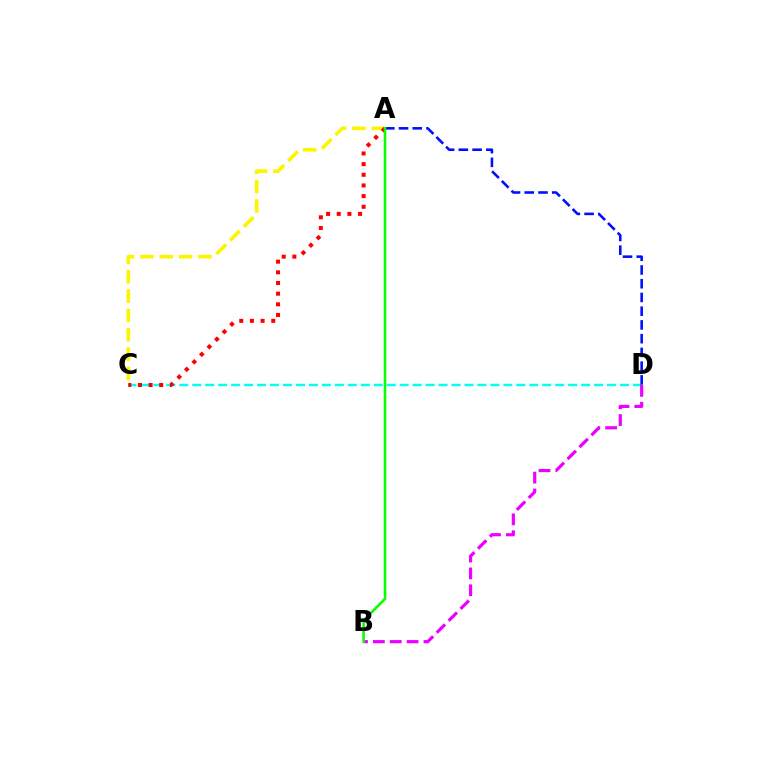{('C', 'D'): [{'color': '#00fff6', 'line_style': 'dashed', 'thickness': 1.76}], ('A', 'C'): [{'color': '#fcf500', 'line_style': 'dashed', 'thickness': 2.63}, {'color': '#ff0000', 'line_style': 'dotted', 'thickness': 2.9}], ('A', 'D'): [{'color': '#0010ff', 'line_style': 'dashed', 'thickness': 1.87}], ('B', 'D'): [{'color': '#ee00ff', 'line_style': 'dashed', 'thickness': 2.29}], ('A', 'B'): [{'color': '#08ff00', 'line_style': 'solid', 'thickness': 1.85}]}